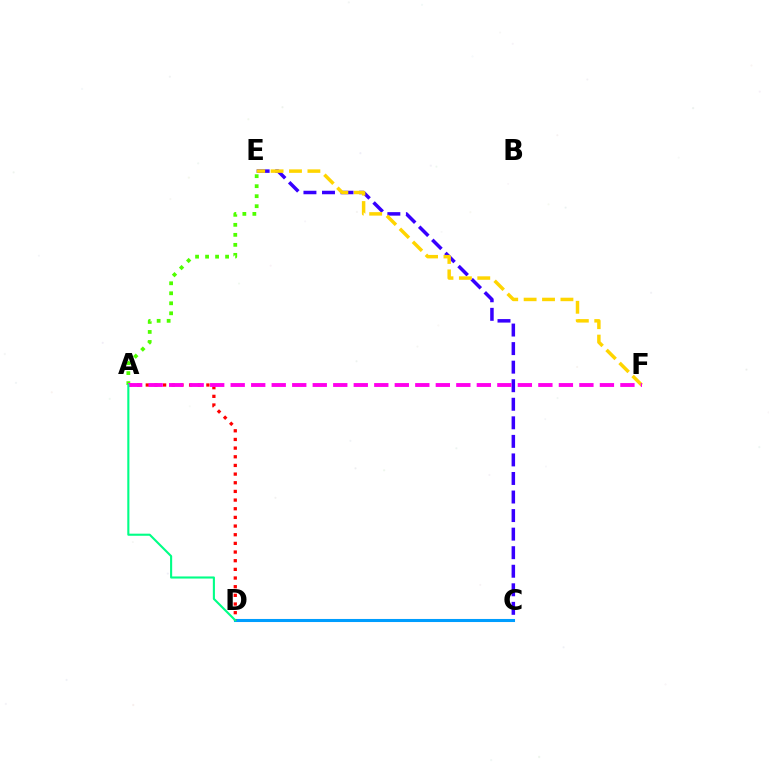{('A', 'E'): [{'color': '#4fff00', 'line_style': 'dotted', 'thickness': 2.72}], ('C', 'D'): [{'color': '#009eff', 'line_style': 'solid', 'thickness': 2.21}], ('C', 'E'): [{'color': '#3700ff', 'line_style': 'dashed', 'thickness': 2.52}], ('E', 'F'): [{'color': '#ffd500', 'line_style': 'dashed', 'thickness': 2.5}], ('A', 'D'): [{'color': '#ff0000', 'line_style': 'dotted', 'thickness': 2.35}, {'color': '#00ff86', 'line_style': 'solid', 'thickness': 1.52}], ('A', 'F'): [{'color': '#ff00ed', 'line_style': 'dashed', 'thickness': 2.79}]}